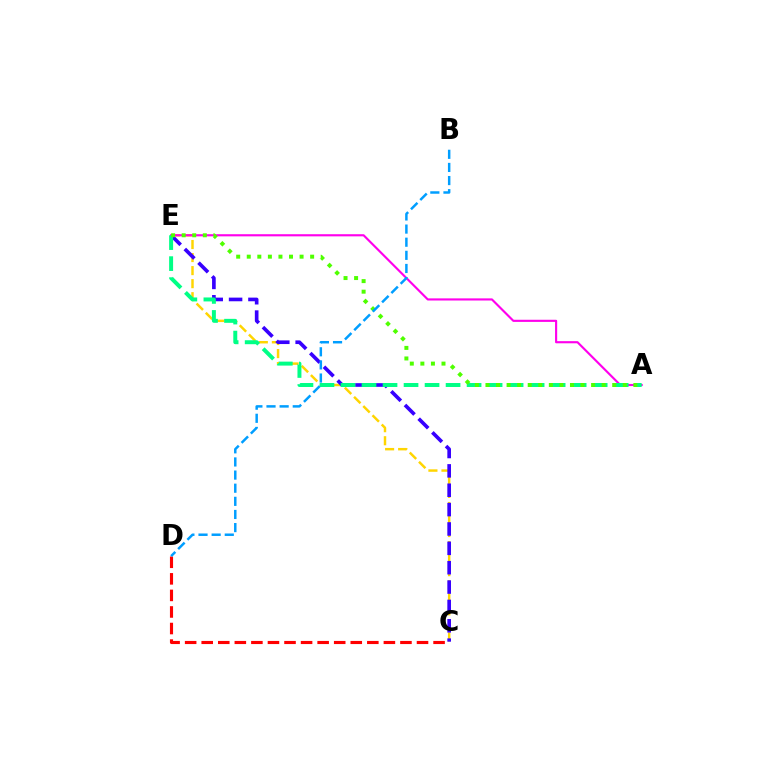{('C', 'E'): [{'color': '#ffd500', 'line_style': 'dashed', 'thickness': 1.77}, {'color': '#3700ff', 'line_style': 'dashed', 'thickness': 2.63}], ('C', 'D'): [{'color': '#ff0000', 'line_style': 'dashed', 'thickness': 2.25}], ('A', 'E'): [{'color': '#ff00ed', 'line_style': 'solid', 'thickness': 1.54}, {'color': '#00ff86', 'line_style': 'dashed', 'thickness': 2.85}, {'color': '#4fff00', 'line_style': 'dotted', 'thickness': 2.87}], ('B', 'D'): [{'color': '#009eff', 'line_style': 'dashed', 'thickness': 1.78}]}